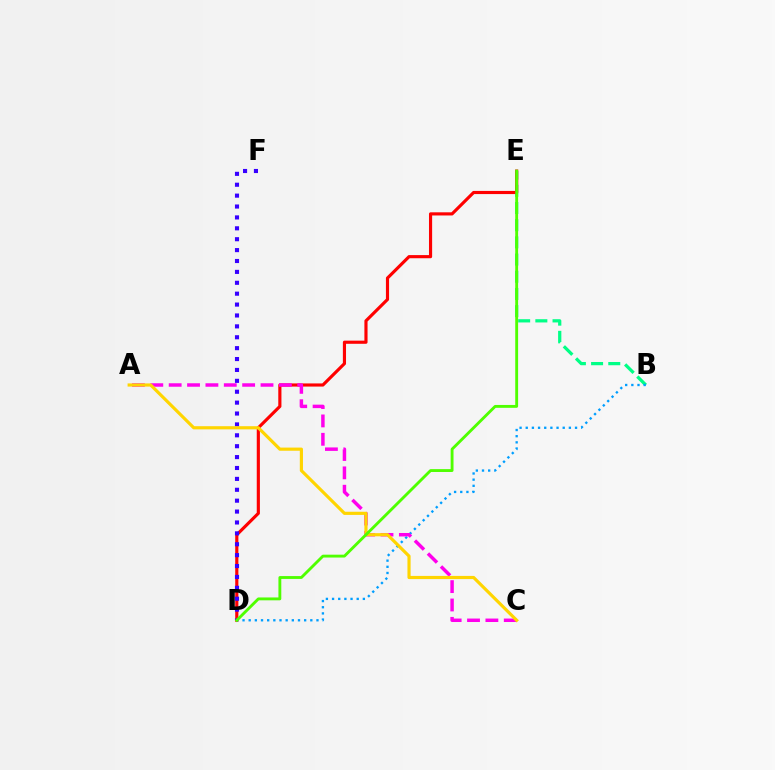{('B', 'E'): [{'color': '#00ff86', 'line_style': 'dashed', 'thickness': 2.34}], ('D', 'E'): [{'color': '#ff0000', 'line_style': 'solid', 'thickness': 2.27}, {'color': '#4fff00', 'line_style': 'solid', 'thickness': 2.06}], ('B', 'D'): [{'color': '#009eff', 'line_style': 'dotted', 'thickness': 1.67}], ('D', 'F'): [{'color': '#3700ff', 'line_style': 'dotted', 'thickness': 2.96}], ('A', 'C'): [{'color': '#ff00ed', 'line_style': 'dashed', 'thickness': 2.5}, {'color': '#ffd500', 'line_style': 'solid', 'thickness': 2.28}]}